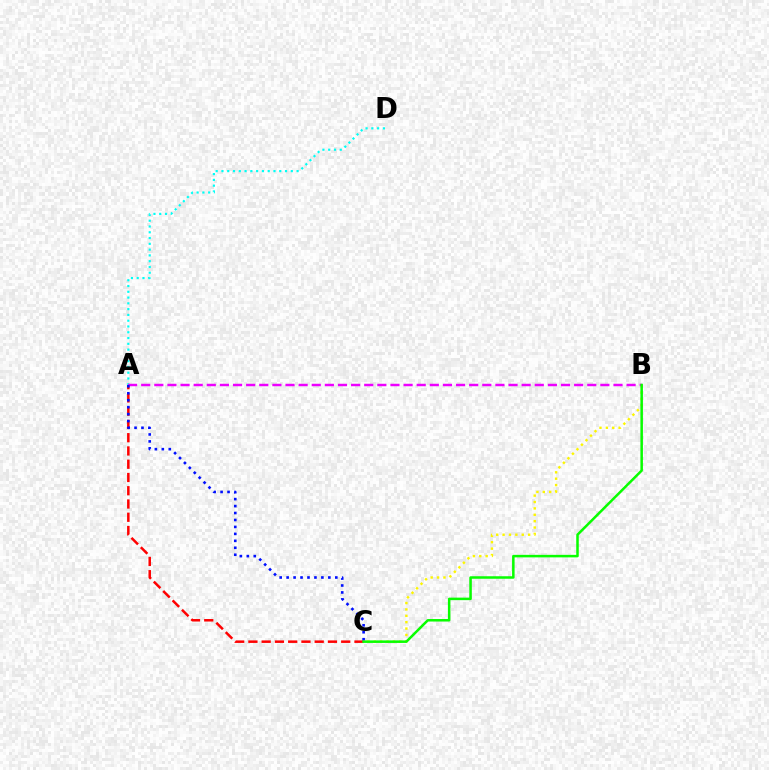{('A', 'D'): [{'color': '#00fff6', 'line_style': 'dotted', 'thickness': 1.57}], ('B', 'C'): [{'color': '#fcf500', 'line_style': 'dotted', 'thickness': 1.73}, {'color': '#08ff00', 'line_style': 'solid', 'thickness': 1.81}], ('A', 'C'): [{'color': '#ff0000', 'line_style': 'dashed', 'thickness': 1.8}, {'color': '#0010ff', 'line_style': 'dotted', 'thickness': 1.89}], ('A', 'B'): [{'color': '#ee00ff', 'line_style': 'dashed', 'thickness': 1.78}]}